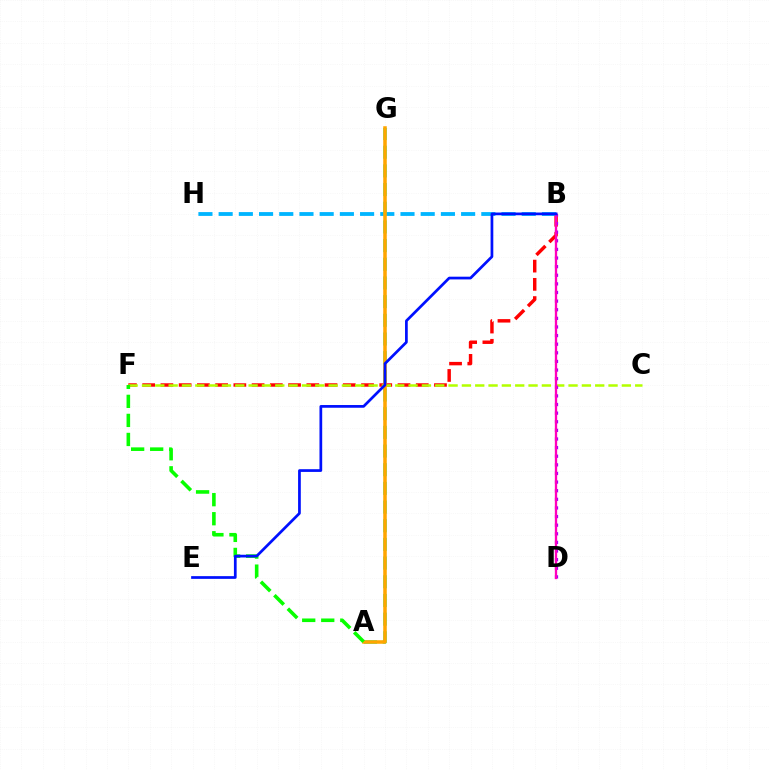{('B', 'F'): [{'color': '#ff0000', 'line_style': 'dashed', 'thickness': 2.48}], ('B', 'H'): [{'color': '#00b5ff', 'line_style': 'dashed', 'thickness': 2.75}], ('A', 'G'): [{'color': '#00ff9d', 'line_style': 'dashed', 'thickness': 2.54}, {'color': '#ffa500', 'line_style': 'solid', 'thickness': 2.54}], ('C', 'F'): [{'color': '#b3ff00', 'line_style': 'dashed', 'thickness': 1.81}], ('B', 'D'): [{'color': '#9b00ff', 'line_style': 'dotted', 'thickness': 2.34}, {'color': '#ff00bd', 'line_style': 'solid', 'thickness': 1.66}], ('A', 'F'): [{'color': '#08ff00', 'line_style': 'dashed', 'thickness': 2.59}], ('B', 'E'): [{'color': '#0010ff', 'line_style': 'solid', 'thickness': 1.96}]}